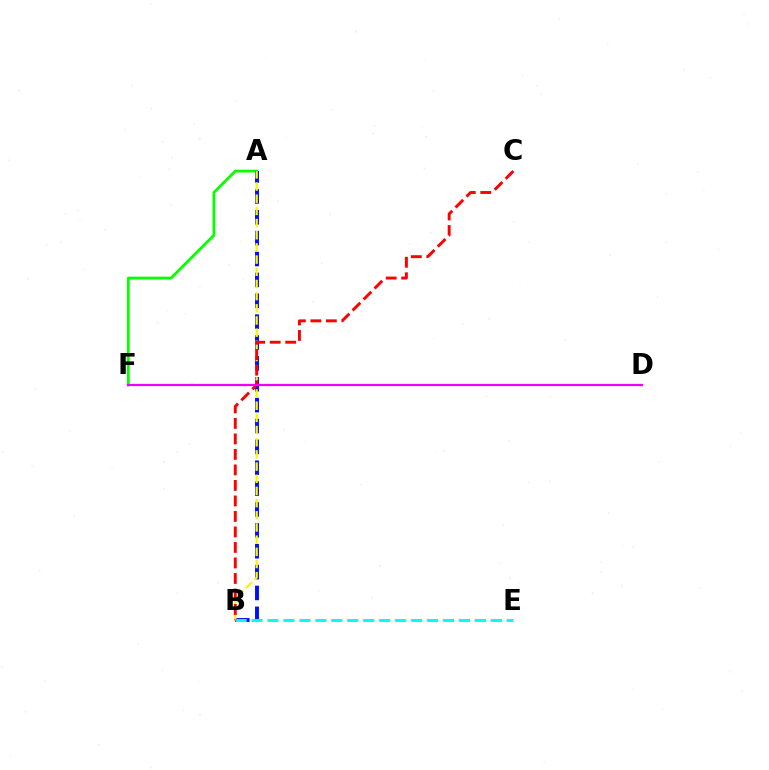{('A', 'F'): [{'color': '#08ff00', 'line_style': 'solid', 'thickness': 2.02}], ('A', 'B'): [{'color': '#0010ff', 'line_style': 'dashed', 'thickness': 2.84}, {'color': '#fcf500', 'line_style': 'dashed', 'thickness': 1.65}], ('B', 'E'): [{'color': '#00fff6', 'line_style': 'dashed', 'thickness': 2.17}], ('B', 'C'): [{'color': '#ff0000', 'line_style': 'dashed', 'thickness': 2.11}], ('D', 'F'): [{'color': '#ee00ff', 'line_style': 'solid', 'thickness': 1.61}]}